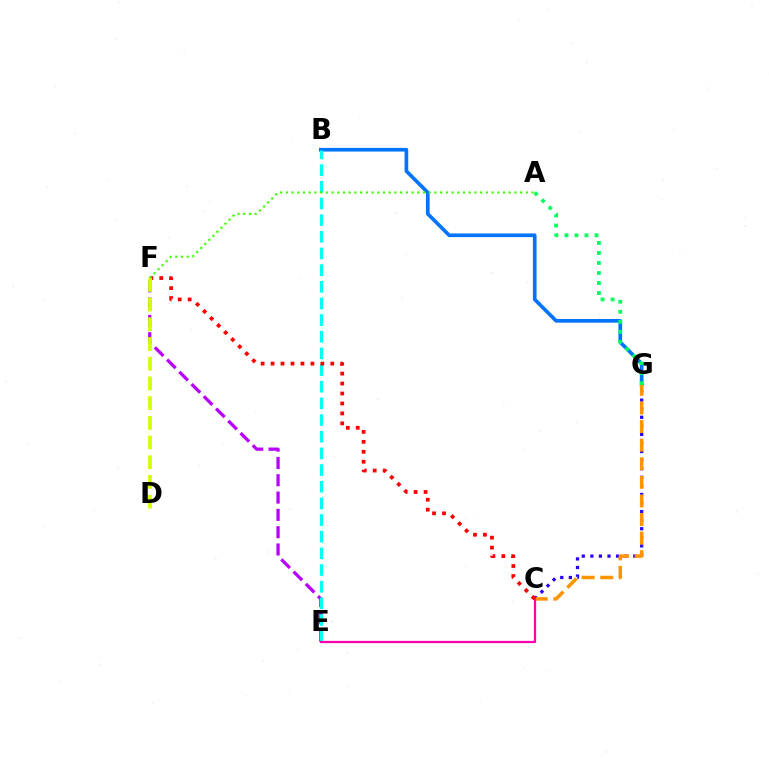{('B', 'G'): [{'color': '#0074ff', 'line_style': 'solid', 'thickness': 2.64}], ('E', 'F'): [{'color': '#b900ff', 'line_style': 'dashed', 'thickness': 2.35}], ('C', 'G'): [{'color': '#2500ff', 'line_style': 'dotted', 'thickness': 2.33}, {'color': '#ff9400', 'line_style': 'dashed', 'thickness': 2.53}], ('B', 'E'): [{'color': '#00fff6', 'line_style': 'dashed', 'thickness': 2.26}], ('C', 'E'): [{'color': '#ff00ac', 'line_style': 'solid', 'thickness': 1.61}], ('C', 'F'): [{'color': '#ff0000', 'line_style': 'dotted', 'thickness': 2.7}], ('A', 'G'): [{'color': '#00ff5c', 'line_style': 'dotted', 'thickness': 2.72}], ('D', 'F'): [{'color': '#d1ff00', 'line_style': 'dashed', 'thickness': 2.68}], ('A', 'F'): [{'color': '#3dff00', 'line_style': 'dotted', 'thickness': 1.55}]}